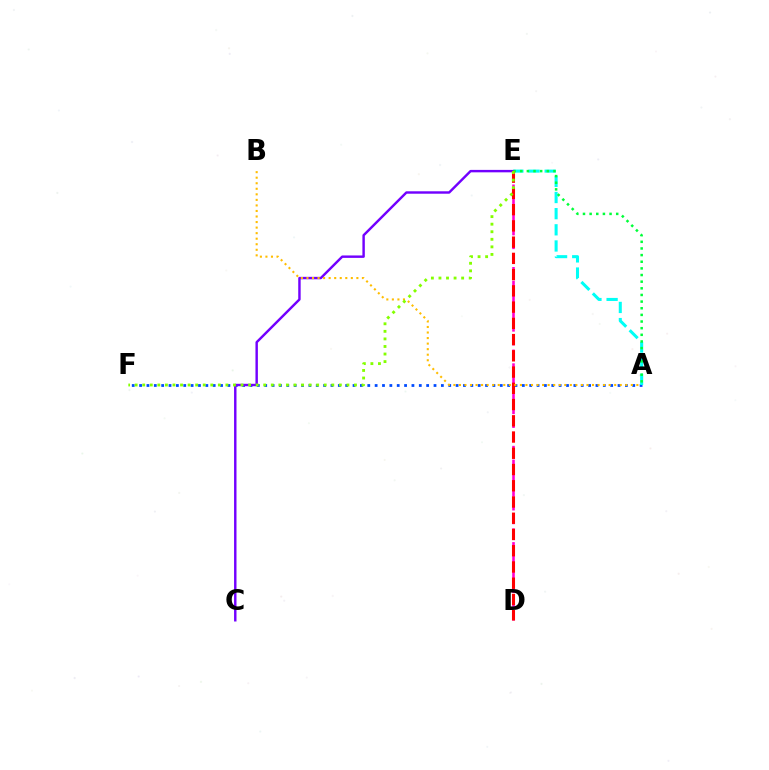{('A', 'F'): [{'color': '#004bff', 'line_style': 'dotted', 'thickness': 2.0}], ('D', 'E'): [{'color': '#ff00cf', 'line_style': 'dashed', 'thickness': 1.87}, {'color': '#ff0000', 'line_style': 'dashed', 'thickness': 2.21}], ('A', 'E'): [{'color': '#00fff6', 'line_style': 'dashed', 'thickness': 2.19}, {'color': '#00ff39', 'line_style': 'dotted', 'thickness': 1.8}], ('C', 'E'): [{'color': '#7200ff', 'line_style': 'solid', 'thickness': 1.75}], ('A', 'B'): [{'color': '#ffbd00', 'line_style': 'dotted', 'thickness': 1.51}], ('E', 'F'): [{'color': '#84ff00', 'line_style': 'dotted', 'thickness': 2.05}]}